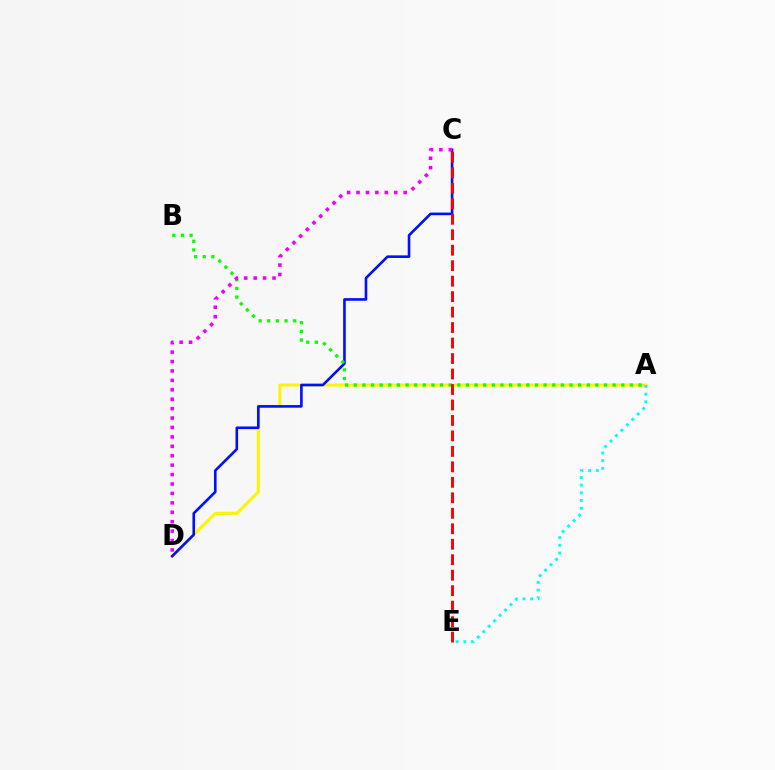{('A', 'D'): [{'color': '#fcf500', 'line_style': 'solid', 'thickness': 2.18}], ('A', 'E'): [{'color': '#00fff6', 'line_style': 'dotted', 'thickness': 2.09}], ('C', 'D'): [{'color': '#0010ff', 'line_style': 'solid', 'thickness': 1.89}, {'color': '#ee00ff', 'line_style': 'dotted', 'thickness': 2.56}], ('A', 'B'): [{'color': '#08ff00', 'line_style': 'dotted', 'thickness': 2.34}], ('C', 'E'): [{'color': '#ff0000', 'line_style': 'dashed', 'thickness': 2.1}]}